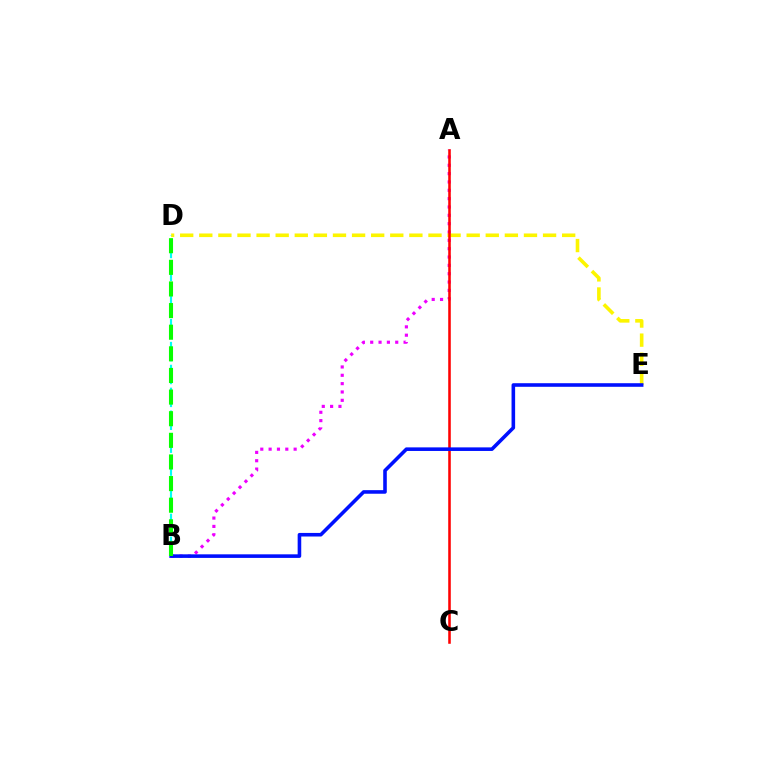{('A', 'B'): [{'color': '#ee00ff', 'line_style': 'dotted', 'thickness': 2.27}], ('D', 'E'): [{'color': '#fcf500', 'line_style': 'dashed', 'thickness': 2.59}], ('A', 'C'): [{'color': '#ff0000', 'line_style': 'solid', 'thickness': 1.84}], ('B', 'E'): [{'color': '#0010ff', 'line_style': 'solid', 'thickness': 2.58}], ('B', 'D'): [{'color': '#00fff6', 'line_style': 'dashed', 'thickness': 1.56}, {'color': '#08ff00', 'line_style': 'dashed', 'thickness': 2.94}]}